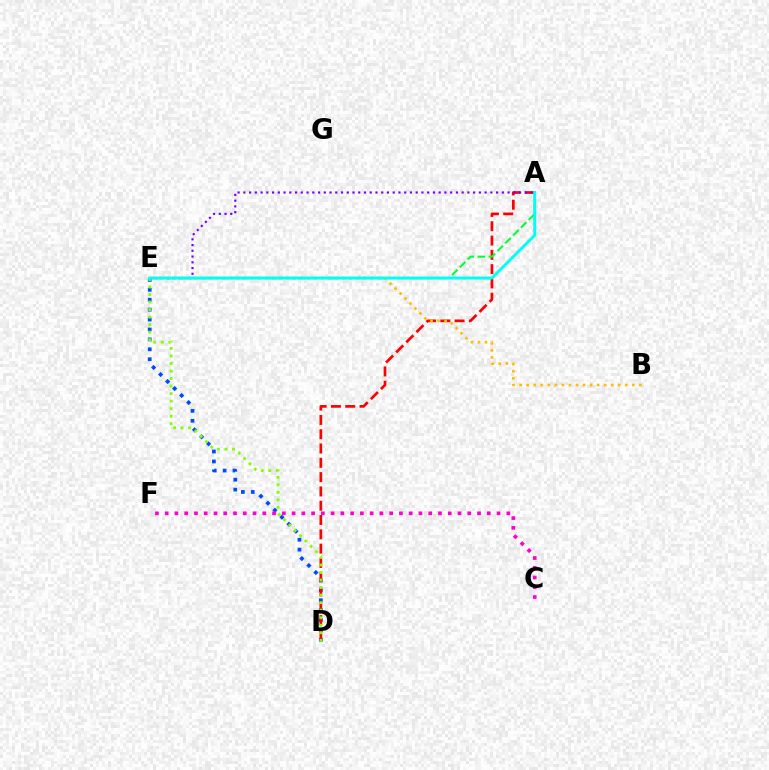{('D', 'E'): [{'color': '#004bff', 'line_style': 'dotted', 'thickness': 2.69}, {'color': '#84ff00', 'line_style': 'dotted', 'thickness': 2.05}], ('A', 'D'): [{'color': '#ff0000', 'line_style': 'dashed', 'thickness': 1.94}], ('B', 'E'): [{'color': '#ffbd00', 'line_style': 'dotted', 'thickness': 1.91}], ('A', 'E'): [{'color': '#00ff39', 'line_style': 'dashed', 'thickness': 1.5}, {'color': '#7200ff', 'line_style': 'dotted', 'thickness': 1.56}, {'color': '#00fff6', 'line_style': 'solid', 'thickness': 2.13}], ('C', 'F'): [{'color': '#ff00cf', 'line_style': 'dotted', 'thickness': 2.65}]}